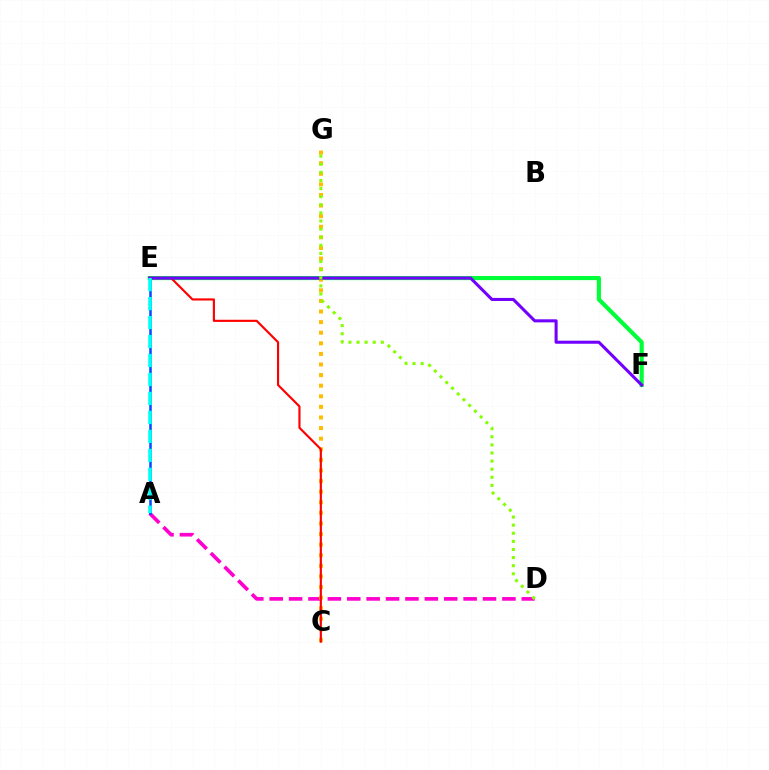{('E', 'F'): [{'color': '#00ff39', 'line_style': 'solid', 'thickness': 2.98}, {'color': '#7200ff', 'line_style': 'solid', 'thickness': 2.2}], ('A', 'D'): [{'color': '#ff00cf', 'line_style': 'dashed', 'thickness': 2.63}], ('C', 'G'): [{'color': '#ffbd00', 'line_style': 'dotted', 'thickness': 2.88}], ('A', 'E'): [{'color': '#004bff', 'line_style': 'solid', 'thickness': 1.82}, {'color': '#00fff6', 'line_style': 'dashed', 'thickness': 2.58}], ('C', 'E'): [{'color': '#ff0000', 'line_style': 'solid', 'thickness': 1.54}], ('D', 'G'): [{'color': '#84ff00', 'line_style': 'dotted', 'thickness': 2.2}]}